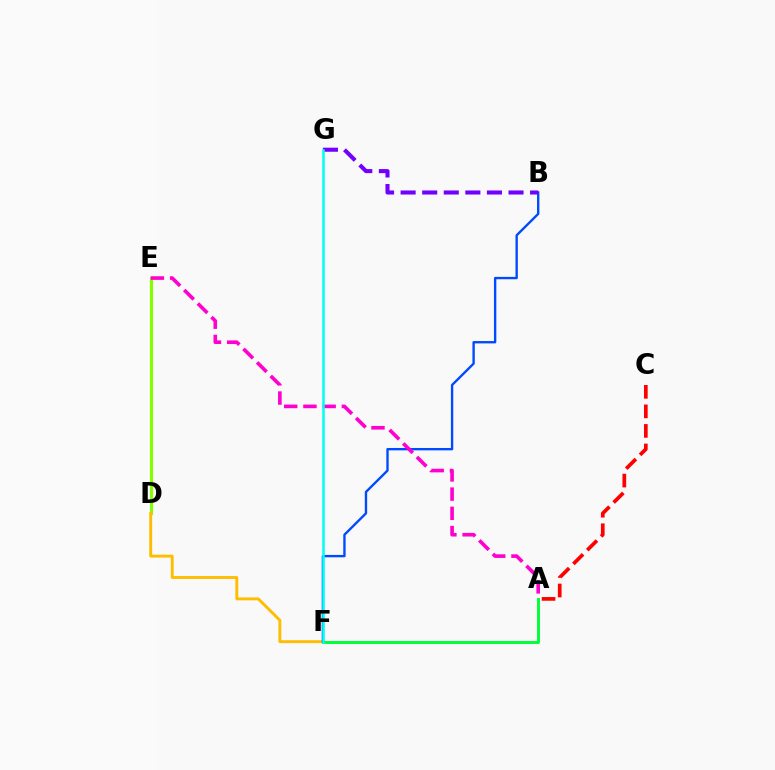{('D', 'E'): [{'color': '#84ff00', 'line_style': 'solid', 'thickness': 2.26}], ('D', 'F'): [{'color': '#ffbd00', 'line_style': 'solid', 'thickness': 2.09}], ('A', 'F'): [{'color': '#00ff39', 'line_style': 'solid', 'thickness': 2.09}], ('A', 'C'): [{'color': '#ff0000', 'line_style': 'dashed', 'thickness': 2.65}], ('B', 'F'): [{'color': '#004bff', 'line_style': 'solid', 'thickness': 1.71}], ('B', 'G'): [{'color': '#7200ff', 'line_style': 'dashed', 'thickness': 2.93}], ('A', 'E'): [{'color': '#ff00cf', 'line_style': 'dashed', 'thickness': 2.61}], ('F', 'G'): [{'color': '#00fff6', 'line_style': 'solid', 'thickness': 1.82}]}